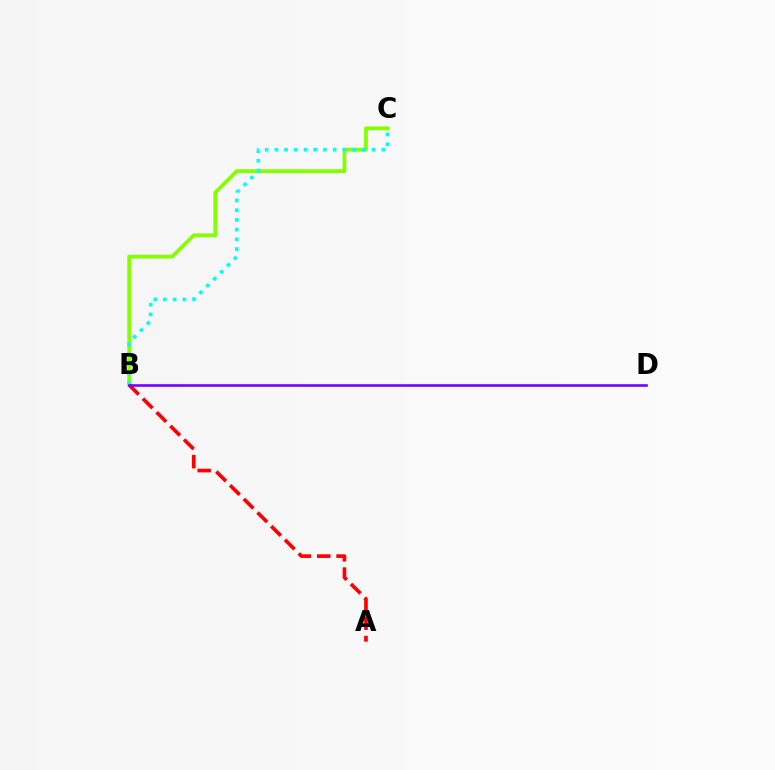{('B', 'C'): [{'color': '#84ff00', 'line_style': 'solid', 'thickness': 2.73}, {'color': '#00fff6', 'line_style': 'dotted', 'thickness': 2.64}], ('A', 'B'): [{'color': '#ff0000', 'line_style': 'dashed', 'thickness': 2.63}], ('B', 'D'): [{'color': '#7200ff', 'line_style': 'solid', 'thickness': 1.87}]}